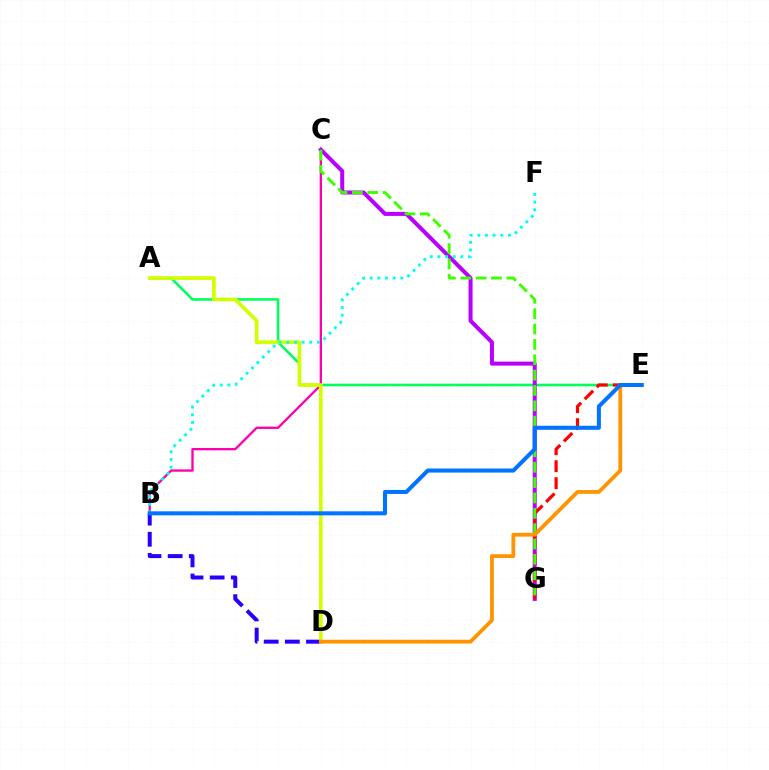{('B', 'D'): [{'color': '#2500ff', 'line_style': 'dashed', 'thickness': 2.87}], ('A', 'E'): [{'color': '#00ff5c', 'line_style': 'solid', 'thickness': 1.85}], ('B', 'C'): [{'color': '#ff00ac', 'line_style': 'solid', 'thickness': 1.68}], ('C', 'G'): [{'color': '#b900ff', 'line_style': 'solid', 'thickness': 2.89}, {'color': '#3dff00', 'line_style': 'dashed', 'thickness': 2.09}], ('E', 'G'): [{'color': '#ff0000', 'line_style': 'dashed', 'thickness': 2.31}], ('A', 'D'): [{'color': '#d1ff00', 'line_style': 'solid', 'thickness': 2.65}], ('B', 'F'): [{'color': '#00fff6', 'line_style': 'dotted', 'thickness': 2.08}], ('D', 'E'): [{'color': '#ff9400', 'line_style': 'solid', 'thickness': 2.73}], ('B', 'E'): [{'color': '#0074ff', 'line_style': 'solid', 'thickness': 2.9}]}